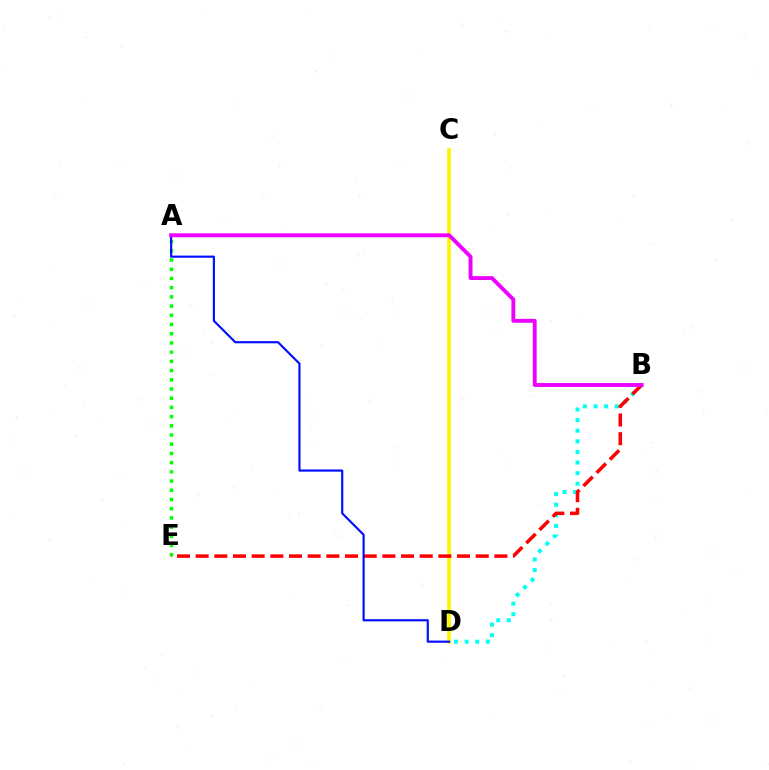{('A', 'E'): [{'color': '#08ff00', 'line_style': 'dotted', 'thickness': 2.5}], ('B', 'D'): [{'color': '#00fff6', 'line_style': 'dotted', 'thickness': 2.88}], ('C', 'D'): [{'color': '#fcf500', 'line_style': 'solid', 'thickness': 2.63}], ('B', 'E'): [{'color': '#ff0000', 'line_style': 'dashed', 'thickness': 2.54}], ('A', 'D'): [{'color': '#0010ff', 'line_style': 'solid', 'thickness': 1.55}], ('A', 'B'): [{'color': '#ee00ff', 'line_style': 'solid', 'thickness': 2.79}]}